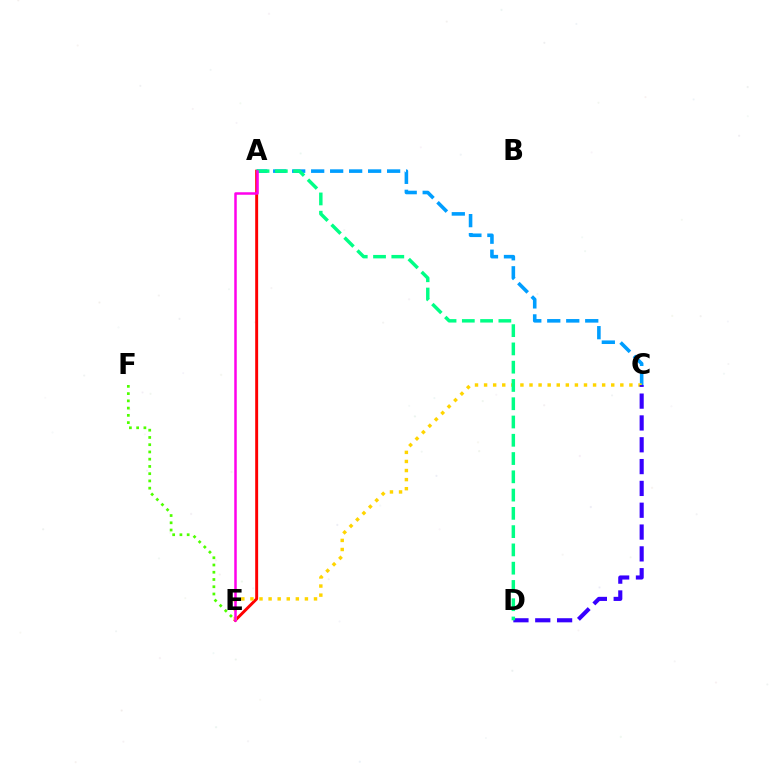{('A', 'E'): [{'color': '#ff0000', 'line_style': 'solid', 'thickness': 2.12}, {'color': '#ff00ed', 'line_style': 'solid', 'thickness': 1.8}], ('A', 'C'): [{'color': '#009eff', 'line_style': 'dashed', 'thickness': 2.58}], ('C', 'E'): [{'color': '#ffd500', 'line_style': 'dotted', 'thickness': 2.47}], ('E', 'F'): [{'color': '#4fff00', 'line_style': 'dotted', 'thickness': 1.97}], ('C', 'D'): [{'color': '#3700ff', 'line_style': 'dashed', 'thickness': 2.96}], ('A', 'D'): [{'color': '#00ff86', 'line_style': 'dashed', 'thickness': 2.48}]}